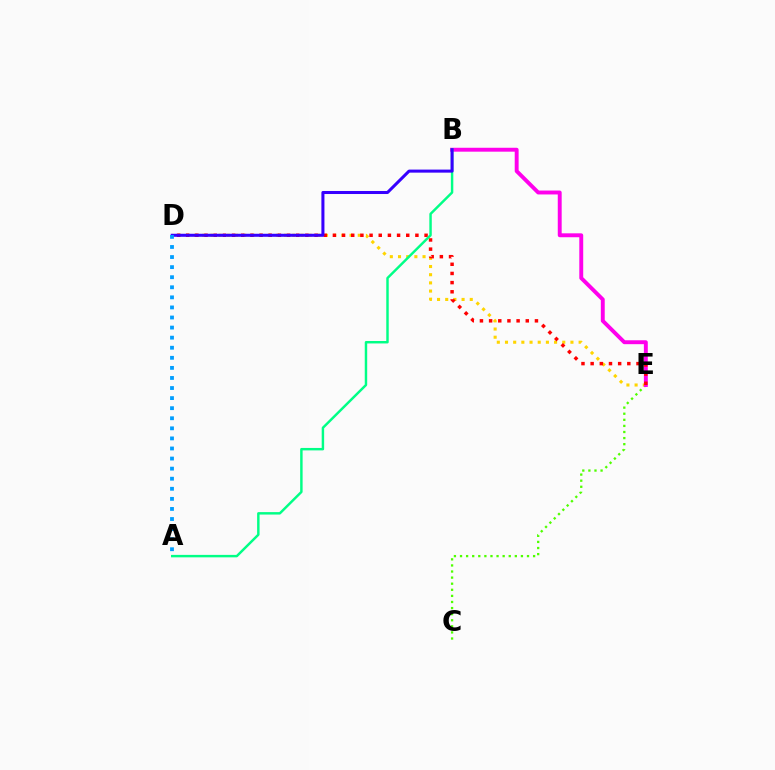{('C', 'E'): [{'color': '#4fff00', 'line_style': 'dotted', 'thickness': 1.65}], ('D', 'E'): [{'color': '#ffd500', 'line_style': 'dotted', 'thickness': 2.22}, {'color': '#ff0000', 'line_style': 'dotted', 'thickness': 2.49}], ('B', 'E'): [{'color': '#ff00ed', 'line_style': 'solid', 'thickness': 2.81}], ('A', 'B'): [{'color': '#00ff86', 'line_style': 'solid', 'thickness': 1.76}], ('B', 'D'): [{'color': '#3700ff', 'line_style': 'solid', 'thickness': 2.19}], ('A', 'D'): [{'color': '#009eff', 'line_style': 'dotted', 'thickness': 2.74}]}